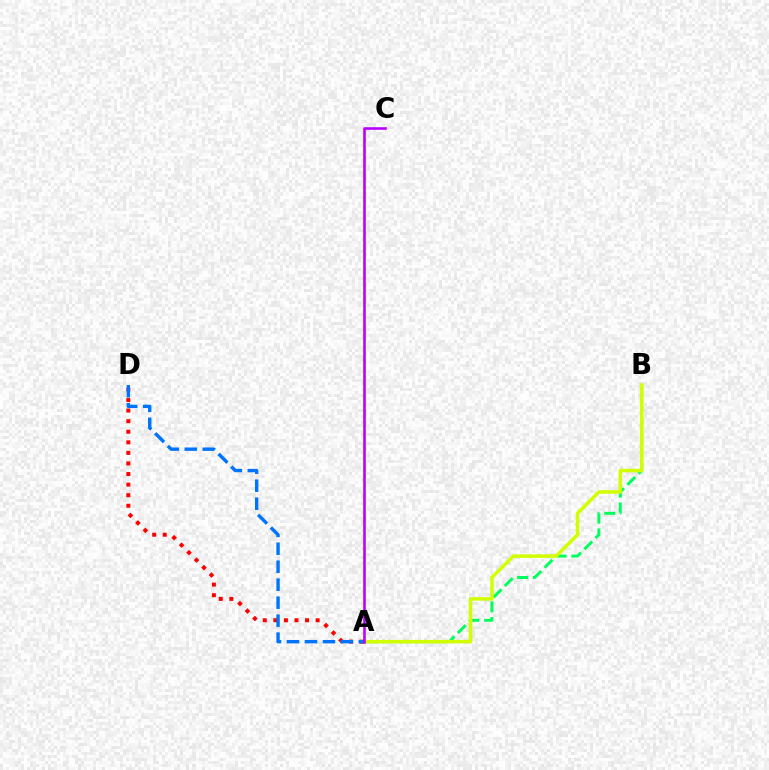{('A', 'B'): [{'color': '#00ff5c', 'line_style': 'dashed', 'thickness': 2.15}, {'color': '#d1ff00', 'line_style': 'solid', 'thickness': 2.53}], ('A', 'D'): [{'color': '#ff0000', 'line_style': 'dotted', 'thickness': 2.87}, {'color': '#0074ff', 'line_style': 'dashed', 'thickness': 2.44}], ('A', 'C'): [{'color': '#b900ff', 'line_style': 'solid', 'thickness': 1.87}]}